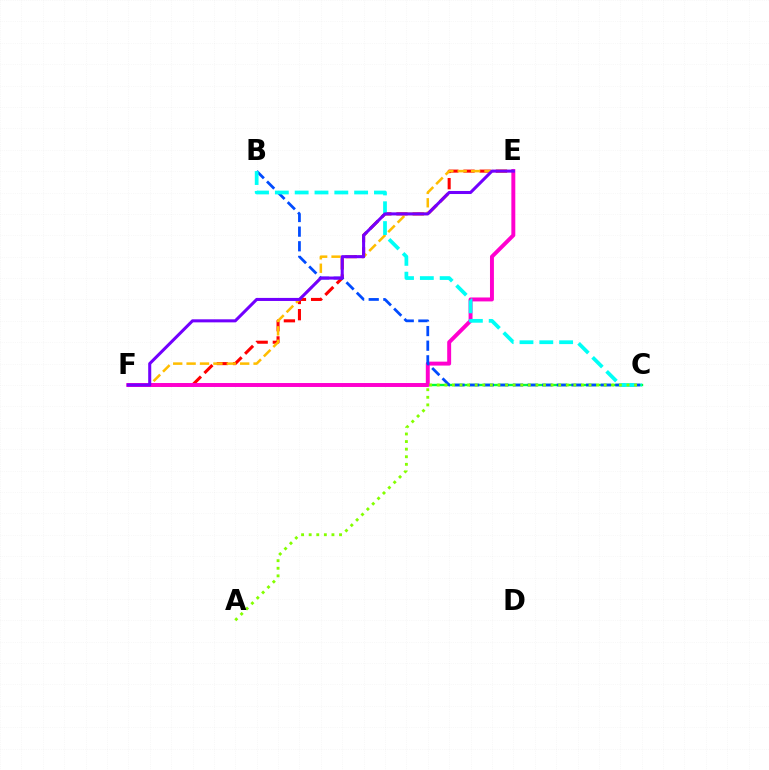{('E', 'F'): [{'color': '#ff0000', 'line_style': 'dashed', 'thickness': 2.2}, {'color': '#ffbd00', 'line_style': 'dashed', 'thickness': 1.82}, {'color': '#ff00cf', 'line_style': 'solid', 'thickness': 2.84}, {'color': '#7200ff', 'line_style': 'solid', 'thickness': 2.2}], ('C', 'F'): [{'color': '#00ff39', 'line_style': 'solid', 'thickness': 1.71}], ('B', 'C'): [{'color': '#004bff', 'line_style': 'dashed', 'thickness': 1.99}, {'color': '#00fff6', 'line_style': 'dashed', 'thickness': 2.69}], ('A', 'C'): [{'color': '#84ff00', 'line_style': 'dotted', 'thickness': 2.06}]}